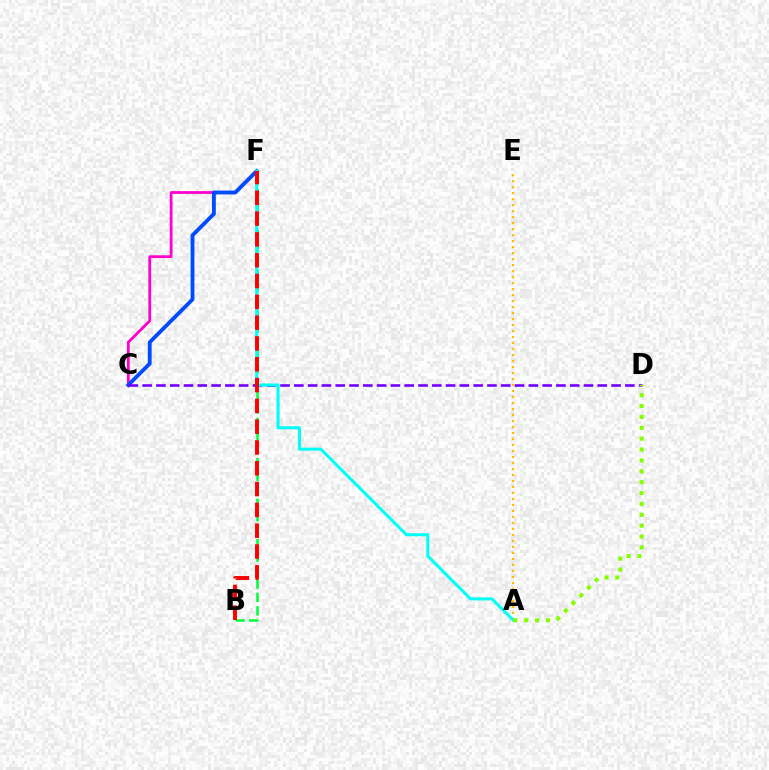{('B', 'F'): [{'color': '#00ff39', 'line_style': 'dashed', 'thickness': 1.83}, {'color': '#ff0000', 'line_style': 'dashed', 'thickness': 2.83}], ('C', 'F'): [{'color': '#ff00cf', 'line_style': 'solid', 'thickness': 2.0}, {'color': '#004bff', 'line_style': 'solid', 'thickness': 2.76}], ('A', 'E'): [{'color': '#ffbd00', 'line_style': 'dotted', 'thickness': 1.63}], ('C', 'D'): [{'color': '#7200ff', 'line_style': 'dashed', 'thickness': 1.87}], ('A', 'F'): [{'color': '#00fff6', 'line_style': 'solid', 'thickness': 2.19}], ('A', 'D'): [{'color': '#84ff00', 'line_style': 'dotted', 'thickness': 2.96}]}